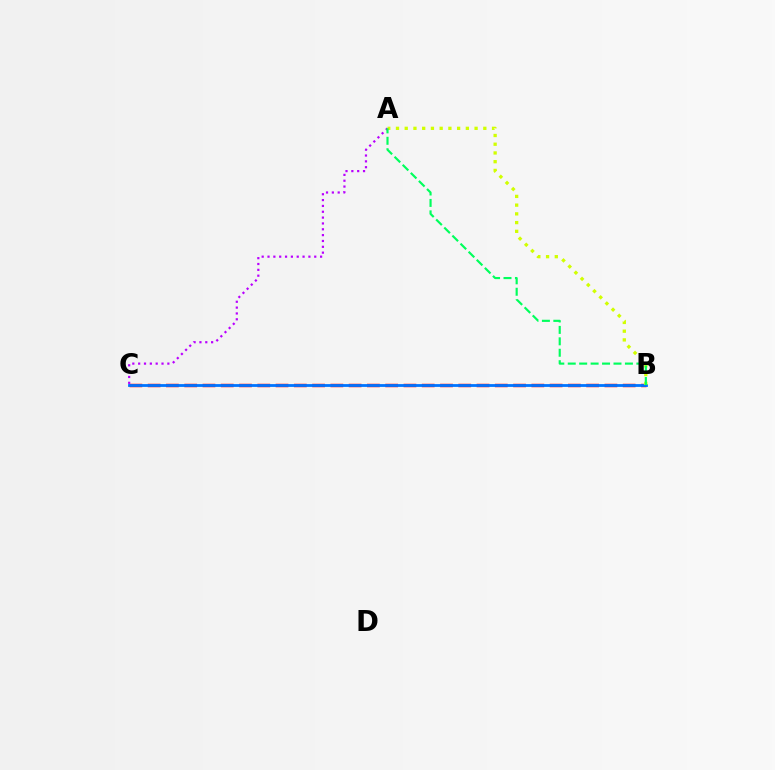{('B', 'C'): [{'color': '#ff0000', 'line_style': 'dashed', 'thickness': 2.48}, {'color': '#0074ff', 'line_style': 'solid', 'thickness': 2.02}], ('A', 'C'): [{'color': '#b900ff', 'line_style': 'dotted', 'thickness': 1.59}], ('A', 'B'): [{'color': '#d1ff00', 'line_style': 'dotted', 'thickness': 2.37}, {'color': '#00ff5c', 'line_style': 'dashed', 'thickness': 1.55}]}